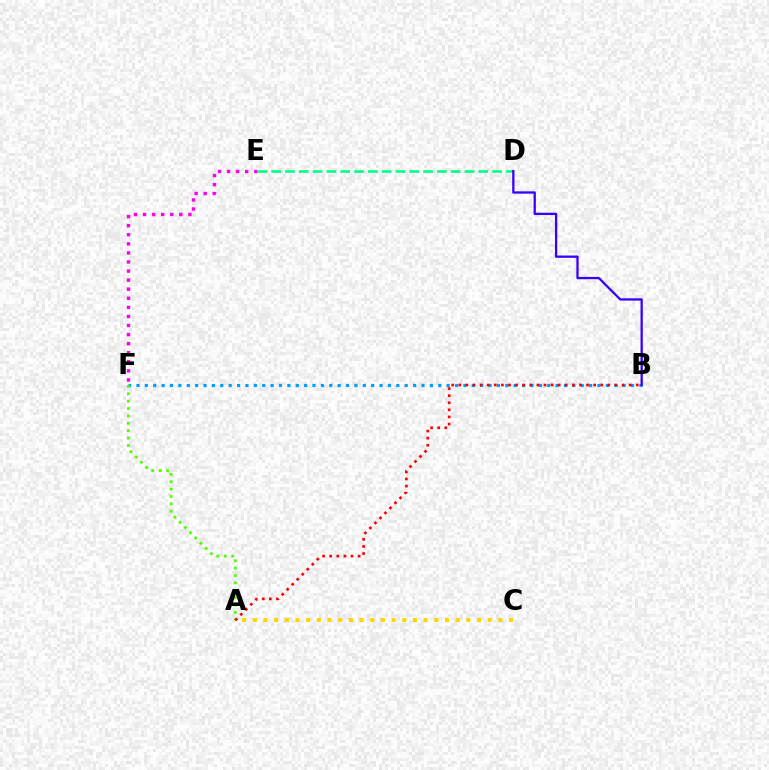{('E', 'F'): [{'color': '#ff00ed', 'line_style': 'dotted', 'thickness': 2.47}], ('D', 'E'): [{'color': '#00ff86', 'line_style': 'dashed', 'thickness': 1.88}], ('B', 'F'): [{'color': '#009eff', 'line_style': 'dotted', 'thickness': 2.28}], ('A', 'C'): [{'color': '#ffd500', 'line_style': 'dotted', 'thickness': 2.9}], ('A', 'F'): [{'color': '#4fff00', 'line_style': 'dotted', 'thickness': 2.01}], ('A', 'B'): [{'color': '#ff0000', 'line_style': 'dotted', 'thickness': 1.93}], ('B', 'D'): [{'color': '#3700ff', 'line_style': 'solid', 'thickness': 1.65}]}